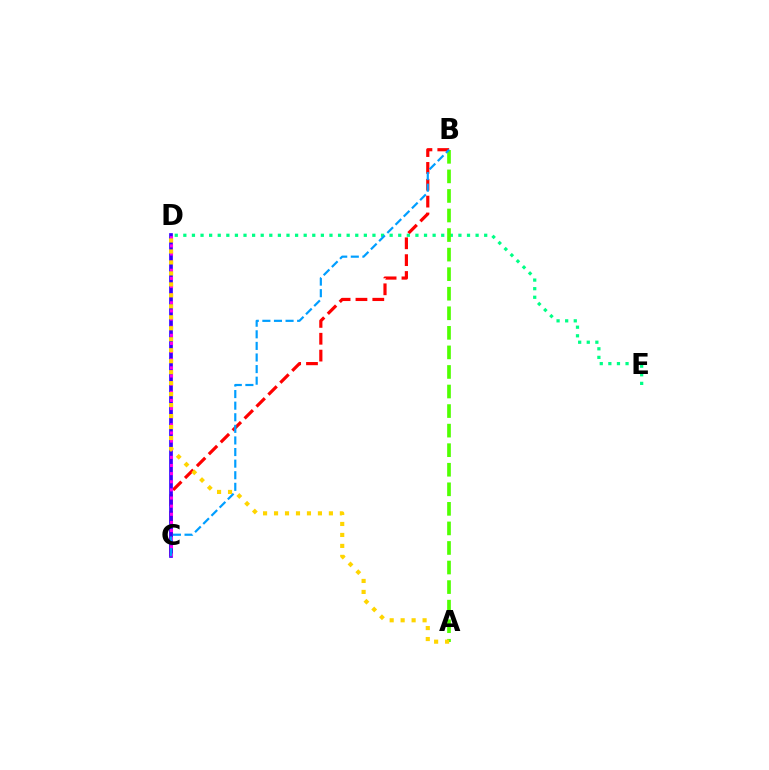{('B', 'C'): [{'color': '#ff0000', 'line_style': 'dashed', 'thickness': 2.29}, {'color': '#009eff', 'line_style': 'dashed', 'thickness': 1.58}], ('C', 'D'): [{'color': '#3700ff', 'line_style': 'solid', 'thickness': 2.66}, {'color': '#ff00ed', 'line_style': 'dotted', 'thickness': 2.21}], ('D', 'E'): [{'color': '#00ff86', 'line_style': 'dotted', 'thickness': 2.34}], ('A', 'B'): [{'color': '#4fff00', 'line_style': 'dashed', 'thickness': 2.66}], ('A', 'D'): [{'color': '#ffd500', 'line_style': 'dotted', 'thickness': 2.98}]}